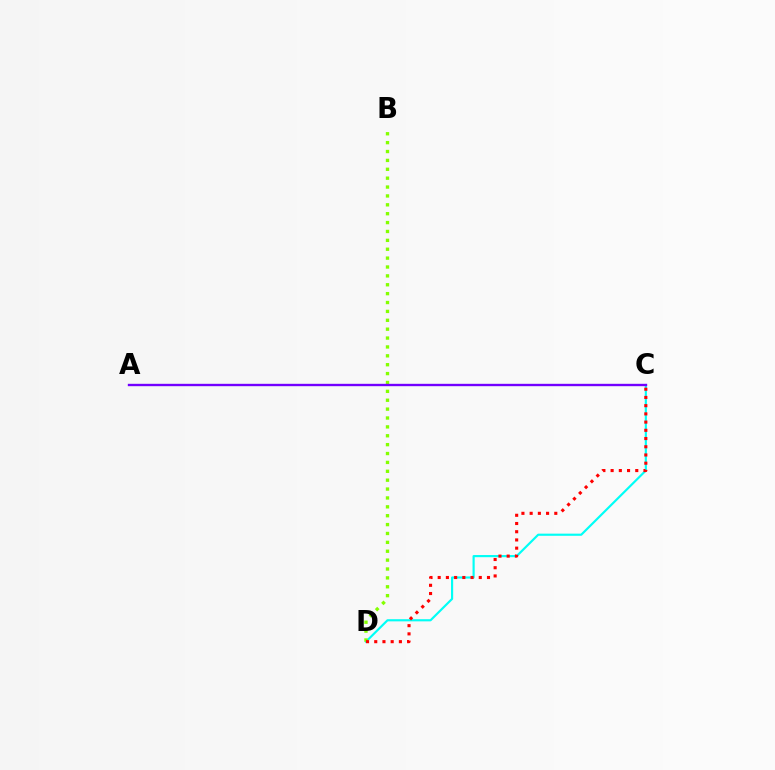{('C', 'D'): [{'color': '#00fff6', 'line_style': 'solid', 'thickness': 1.55}, {'color': '#ff0000', 'line_style': 'dotted', 'thickness': 2.23}], ('B', 'D'): [{'color': '#84ff00', 'line_style': 'dotted', 'thickness': 2.41}], ('A', 'C'): [{'color': '#7200ff', 'line_style': 'solid', 'thickness': 1.7}]}